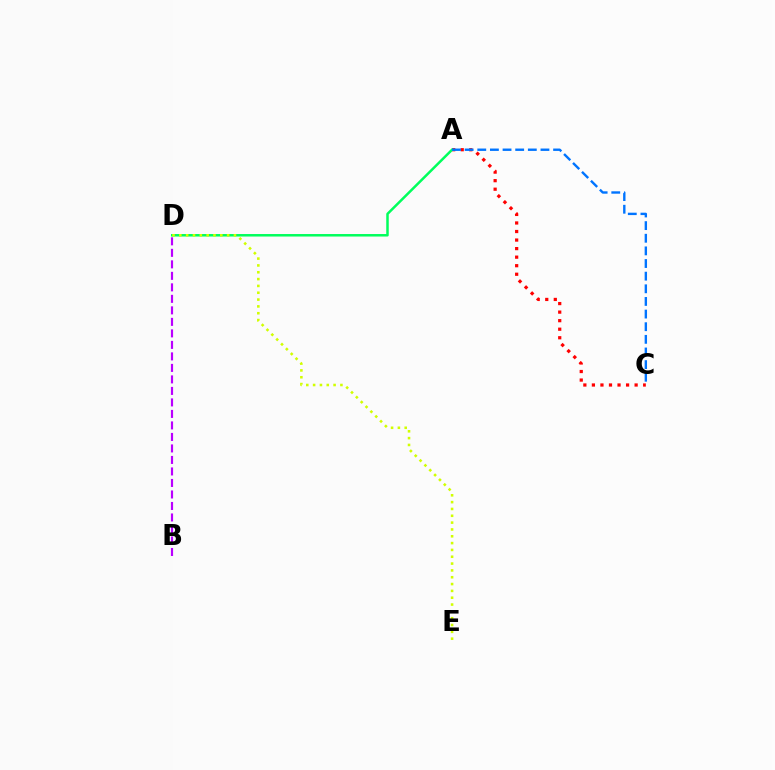{('A', 'C'): [{'color': '#ff0000', 'line_style': 'dotted', 'thickness': 2.32}, {'color': '#0074ff', 'line_style': 'dashed', 'thickness': 1.72}], ('A', 'D'): [{'color': '#00ff5c', 'line_style': 'solid', 'thickness': 1.8}], ('D', 'E'): [{'color': '#d1ff00', 'line_style': 'dotted', 'thickness': 1.86}], ('B', 'D'): [{'color': '#b900ff', 'line_style': 'dashed', 'thickness': 1.56}]}